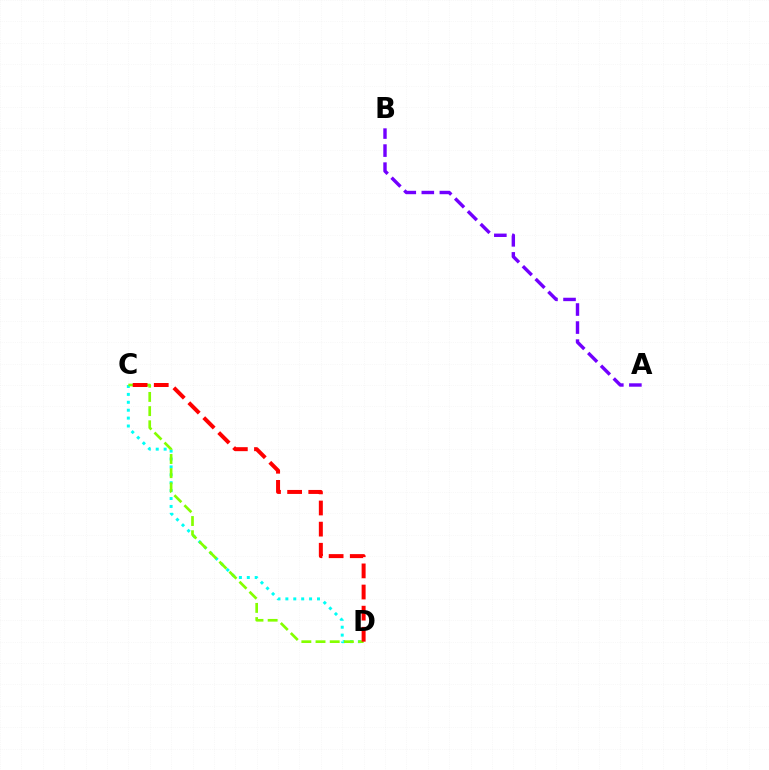{('C', 'D'): [{'color': '#00fff6', 'line_style': 'dotted', 'thickness': 2.15}, {'color': '#84ff00', 'line_style': 'dashed', 'thickness': 1.93}, {'color': '#ff0000', 'line_style': 'dashed', 'thickness': 2.87}], ('A', 'B'): [{'color': '#7200ff', 'line_style': 'dashed', 'thickness': 2.45}]}